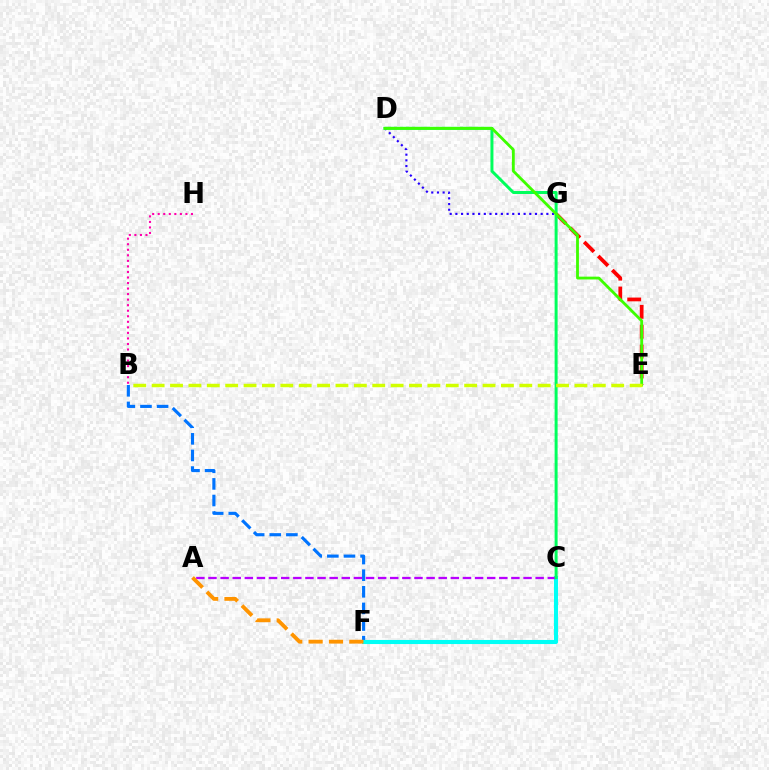{('B', 'H'): [{'color': '#ff00ac', 'line_style': 'dotted', 'thickness': 1.51}], ('B', 'F'): [{'color': '#0074ff', 'line_style': 'dashed', 'thickness': 2.26}], ('D', 'G'): [{'color': '#2500ff', 'line_style': 'dotted', 'thickness': 1.55}], ('C', 'F'): [{'color': '#00fff6', 'line_style': 'solid', 'thickness': 2.94}], ('E', 'G'): [{'color': '#ff0000', 'line_style': 'dashed', 'thickness': 2.7}], ('A', 'C'): [{'color': '#b900ff', 'line_style': 'dashed', 'thickness': 1.65}], ('C', 'D'): [{'color': '#00ff5c', 'line_style': 'solid', 'thickness': 2.15}], ('A', 'F'): [{'color': '#ff9400', 'line_style': 'dashed', 'thickness': 2.77}], ('D', 'E'): [{'color': '#3dff00', 'line_style': 'solid', 'thickness': 2.03}], ('B', 'E'): [{'color': '#d1ff00', 'line_style': 'dashed', 'thickness': 2.5}]}